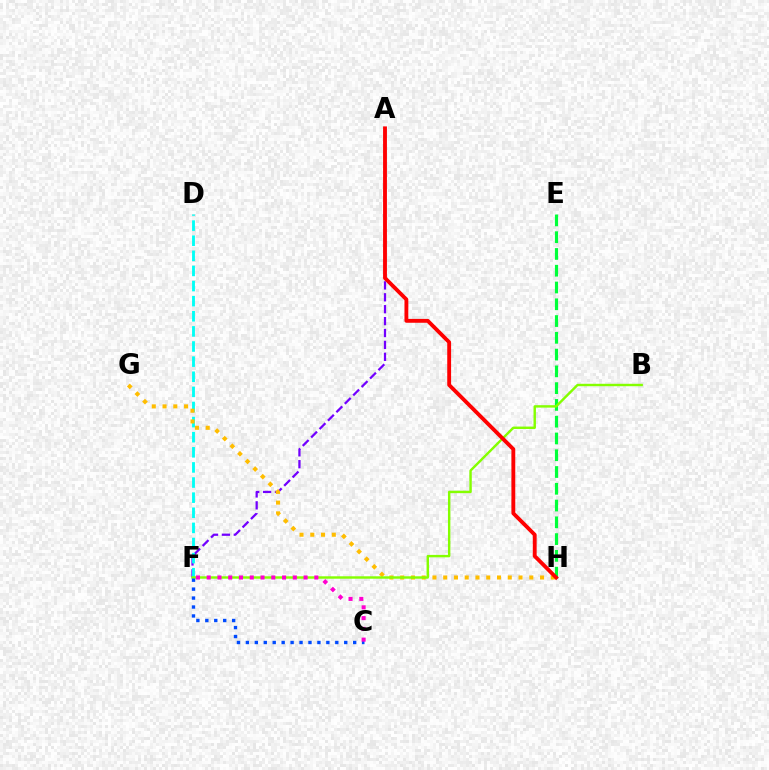{('A', 'F'): [{'color': '#7200ff', 'line_style': 'dashed', 'thickness': 1.62}], ('D', 'F'): [{'color': '#00fff6', 'line_style': 'dashed', 'thickness': 2.05}], ('E', 'H'): [{'color': '#00ff39', 'line_style': 'dashed', 'thickness': 2.28}], ('G', 'H'): [{'color': '#ffbd00', 'line_style': 'dotted', 'thickness': 2.92}], ('B', 'F'): [{'color': '#84ff00', 'line_style': 'solid', 'thickness': 1.74}], ('A', 'H'): [{'color': '#ff0000', 'line_style': 'solid', 'thickness': 2.77}], ('C', 'F'): [{'color': '#004bff', 'line_style': 'dotted', 'thickness': 2.43}, {'color': '#ff00cf', 'line_style': 'dotted', 'thickness': 2.92}]}